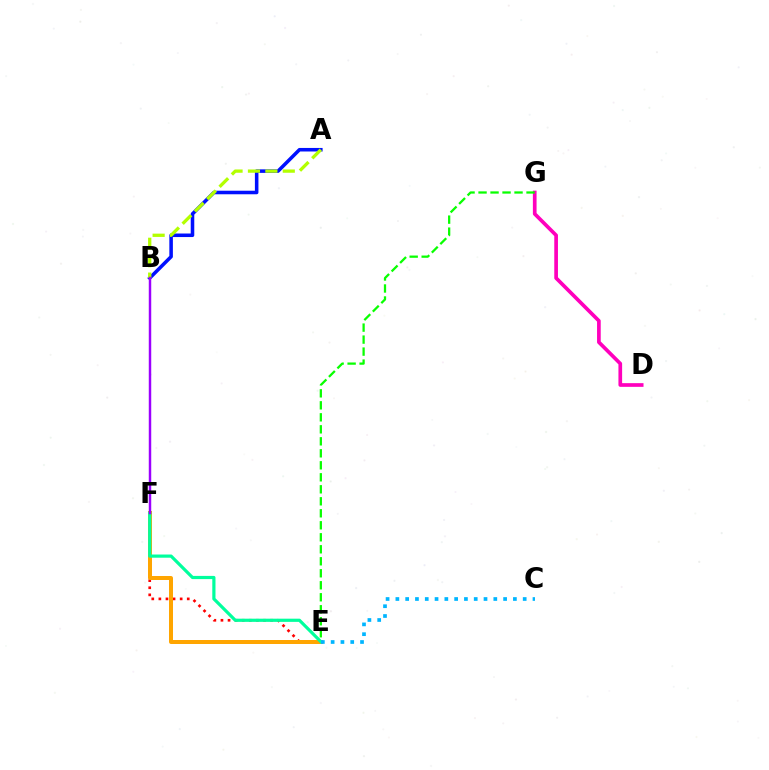{('E', 'F'): [{'color': '#ff0000', 'line_style': 'dotted', 'thickness': 1.93}, {'color': '#ffa500', 'line_style': 'solid', 'thickness': 2.88}, {'color': '#00ff9d', 'line_style': 'solid', 'thickness': 2.3}], ('D', 'G'): [{'color': '#ff00bd', 'line_style': 'solid', 'thickness': 2.65}], ('E', 'G'): [{'color': '#08ff00', 'line_style': 'dashed', 'thickness': 1.63}], ('A', 'B'): [{'color': '#0010ff', 'line_style': 'solid', 'thickness': 2.55}, {'color': '#b3ff00', 'line_style': 'dashed', 'thickness': 2.37}], ('B', 'F'): [{'color': '#9b00ff', 'line_style': 'solid', 'thickness': 1.77}], ('C', 'E'): [{'color': '#00b5ff', 'line_style': 'dotted', 'thickness': 2.66}]}